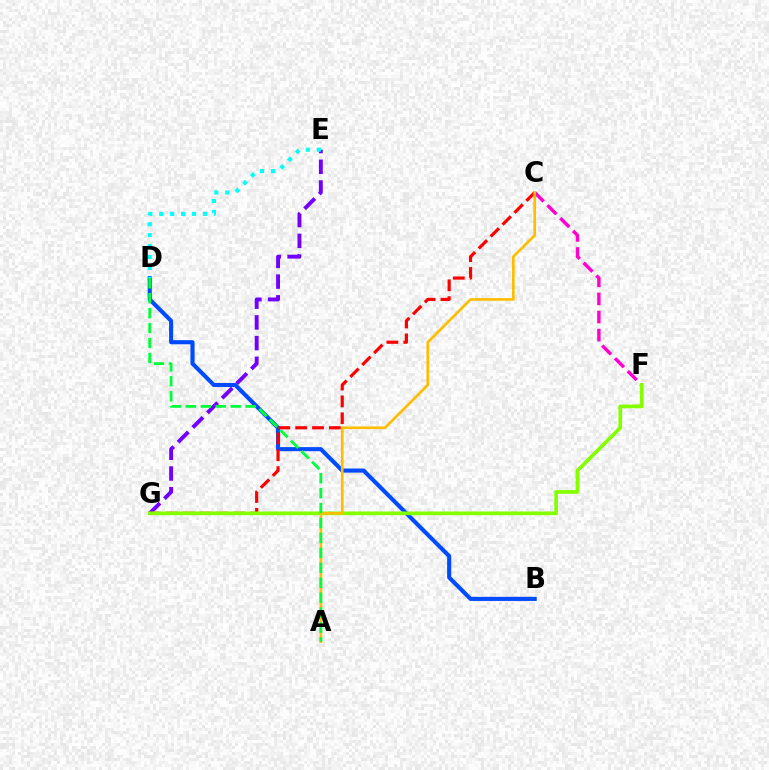{('C', 'F'): [{'color': '#ff00cf', 'line_style': 'dashed', 'thickness': 2.46}], ('B', 'D'): [{'color': '#004bff', 'line_style': 'solid', 'thickness': 2.95}], ('E', 'G'): [{'color': '#7200ff', 'line_style': 'dashed', 'thickness': 2.82}], ('C', 'G'): [{'color': '#ff0000', 'line_style': 'dashed', 'thickness': 2.29}], ('F', 'G'): [{'color': '#84ff00', 'line_style': 'solid', 'thickness': 2.66}], ('A', 'C'): [{'color': '#ffbd00', 'line_style': 'solid', 'thickness': 1.92}], ('D', 'E'): [{'color': '#00fff6', 'line_style': 'dotted', 'thickness': 2.97}], ('A', 'D'): [{'color': '#00ff39', 'line_style': 'dashed', 'thickness': 2.03}]}